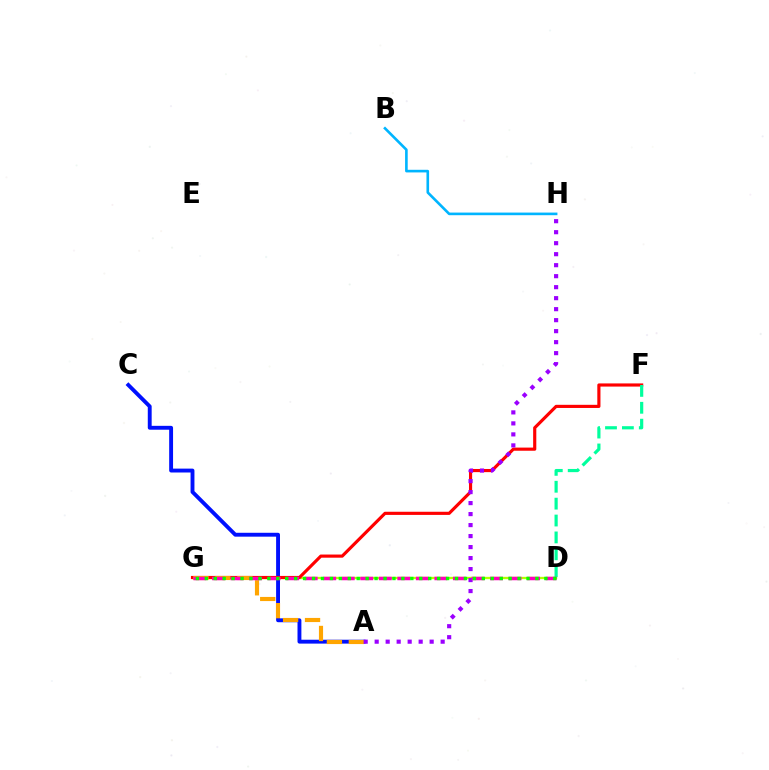{('A', 'C'): [{'color': '#0010ff', 'line_style': 'solid', 'thickness': 2.8}], ('D', 'G'): [{'color': '#b3ff00', 'line_style': 'solid', 'thickness': 1.68}, {'color': '#ff00bd', 'line_style': 'dashed', 'thickness': 2.52}, {'color': '#08ff00', 'line_style': 'dotted', 'thickness': 2.43}], ('F', 'G'): [{'color': '#ff0000', 'line_style': 'solid', 'thickness': 2.27}], ('A', 'G'): [{'color': '#ffa500', 'line_style': 'dashed', 'thickness': 2.98}], ('A', 'H'): [{'color': '#9b00ff', 'line_style': 'dotted', 'thickness': 2.99}], ('D', 'F'): [{'color': '#00ff9d', 'line_style': 'dashed', 'thickness': 2.29}], ('B', 'H'): [{'color': '#00b5ff', 'line_style': 'solid', 'thickness': 1.89}]}